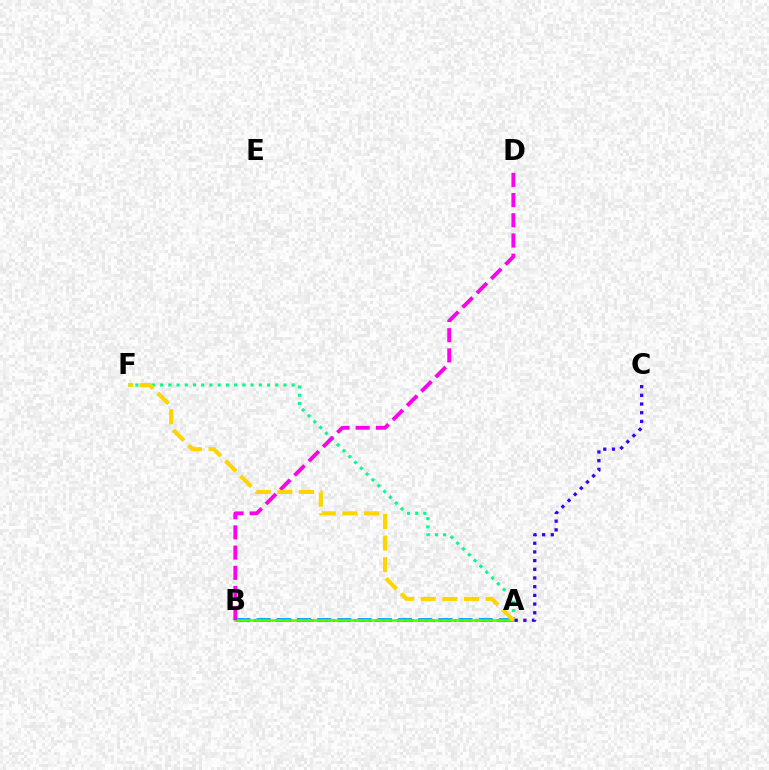{('A', 'B'): [{'color': '#009eff', 'line_style': 'dashed', 'thickness': 2.74}, {'color': '#ff0000', 'line_style': 'dotted', 'thickness': 1.94}, {'color': '#4fff00', 'line_style': 'solid', 'thickness': 1.83}], ('A', 'F'): [{'color': '#00ff86', 'line_style': 'dotted', 'thickness': 2.23}, {'color': '#ffd500', 'line_style': 'dashed', 'thickness': 2.94}], ('A', 'C'): [{'color': '#3700ff', 'line_style': 'dotted', 'thickness': 2.36}], ('B', 'D'): [{'color': '#ff00ed', 'line_style': 'dashed', 'thickness': 2.75}]}